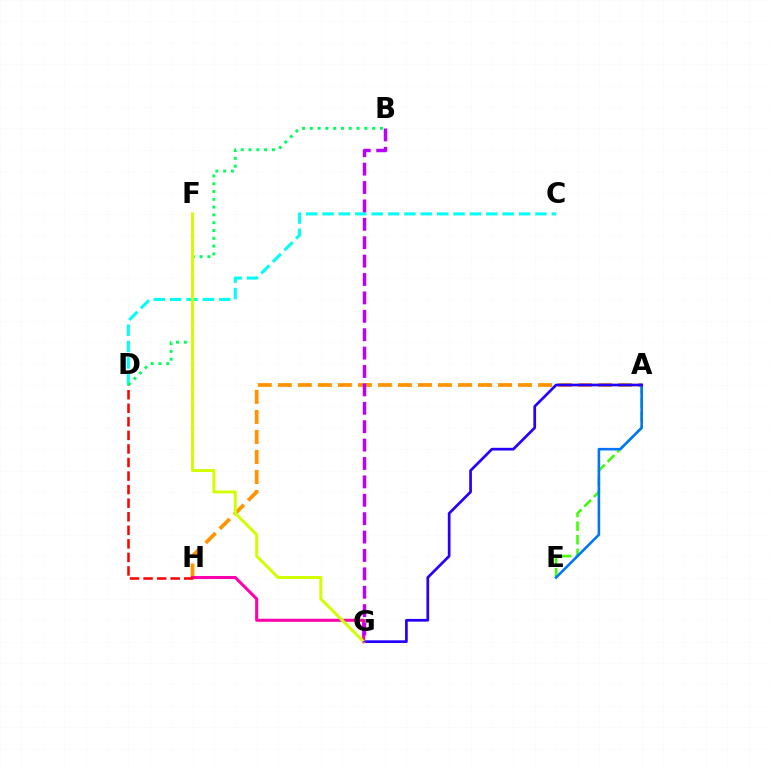{('A', 'H'): [{'color': '#ff9400', 'line_style': 'dashed', 'thickness': 2.72}], ('C', 'D'): [{'color': '#00fff6', 'line_style': 'dashed', 'thickness': 2.22}], ('B', 'D'): [{'color': '#00ff5c', 'line_style': 'dotted', 'thickness': 2.12}], ('G', 'H'): [{'color': '#ff00ac', 'line_style': 'solid', 'thickness': 2.19}], ('A', 'E'): [{'color': '#3dff00', 'line_style': 'dashed', 'thickness': 1.85}, {'color': '#0074ff', 'line_style': 'solid', 'thickness': 1.86}], ('D', 'H'): [{'color': '#ff0000', 'line_style': 'dashed', 'thickness': 1.84}], ('A', 'G'): [{'color': '#2500ff', 'line_style': 'solid', 'thickness': 1.95}], ('F', 'G'): [{'color': '#d1ff00', 'line_style': 'solid', 'thickness': 2.15}], ('B', 'G'): [{'color': '#b900ff', 'line_style': 'dashed', 'thickness': 2.5}]}